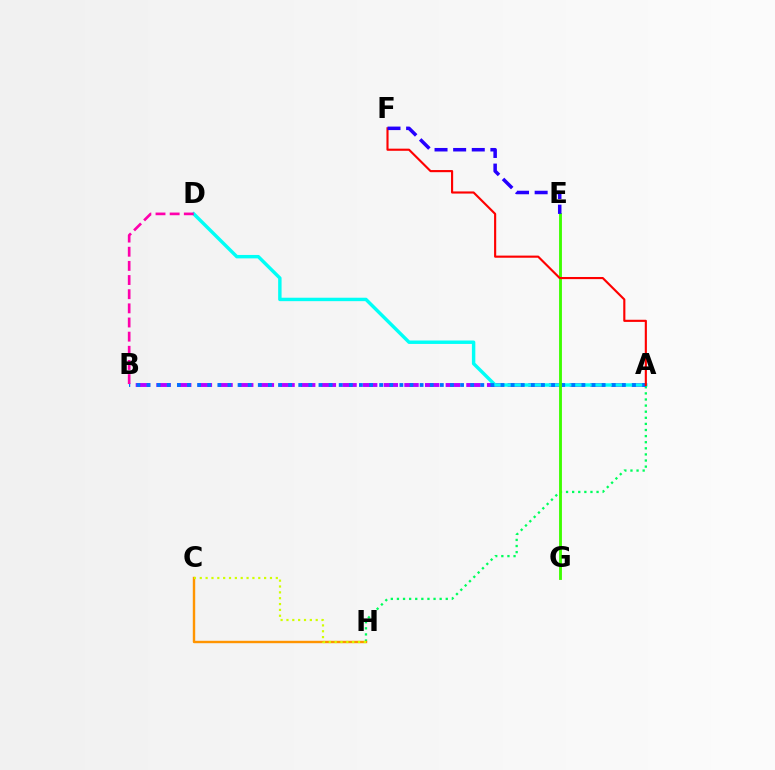{('A', 'B'): [{'color': '#b900ff', 'line_style': 'dashed', 'thickness': 2.81}, {'color': '#0074ff', 'line_style': 'dotted', 'thickness': 2.75}], ('A', 'D'): [{'color': '#00fff6', 'line_style': 'solid', 'thickness': 2.47}], ('A', 'H'): [{'color': '#00ff5c', 'line_style': 'dotted', 'thickness': 1.66}], ('B', 'D'): [{'color': '#ff00ac', 'line_style': 'dashed', 'thickness': 1.92}], ('E', 'G'): [{'color': '#3dff00', 'line_style': 'solid', 'thickness': 2.06}], ('C', 'H'): [{'color': '#ff9400', 'line_style': 'solid', 'thickness': 1.74}, {'color': '#d1ff00', 'line_style': 'dotted', 'thickness': 1.59}], ('A', 'F'): [{'color': '#ff0000', 'line_style': 'solid', 'thickness': 1.54}], ('E', 'F'): [{'color': '#2500ff', 'line_style': 'dashed', 'thickness': 2.53}]}